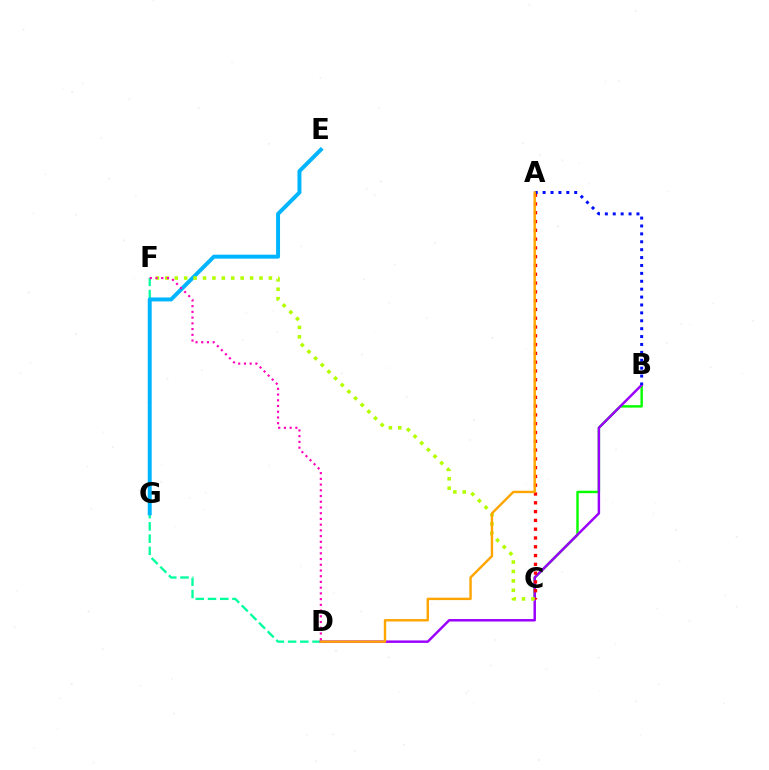{('D', 'F'): [{'color': '#00ff9d', 'line_style': 'dashed', 'thickness': 1.66}, {'color': '#ff00bd', 'line_style': 'dotted', 'thickness': 1.56}], ('B', 'C'): [{'color': '#08ff00', 'line_style': 'solid', 'thickness': 1.75}], ('B', 'D'): [{'color': '#9b00ff', 'line_style': 'solid', 'thickness': 1.77}], ('A', 'C'): [{'color': '#ff0000', 'line_style': 'dotted', 'thickness': 2.39}], ('A', 'B'): [{'color': '#0010ff', 'line_style': 'dotted', 'thickness': 2.15}], ('E', 'G'): [{'color': '#00b5ff', 'line_style': 'solid', 'thickness': 2.84}], ('C', 'F'): [{'color': '#b3ff00', 'line_style': 'dotted', 'thickness': 2.56}], ('A', 'D'): [{'color': '#ffa500', 'line_style': 'solid', 'thickness': 1.73}]}